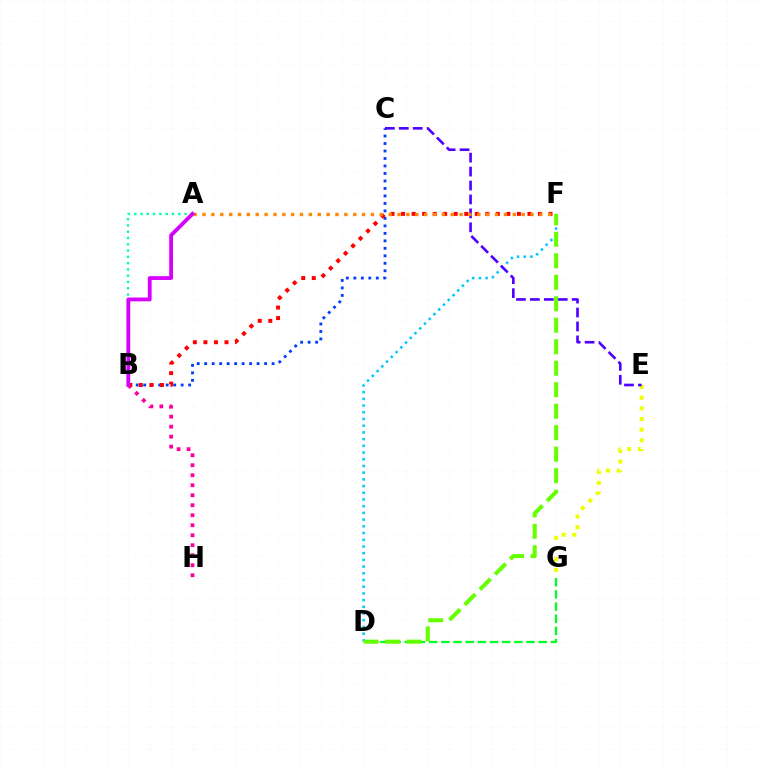{('D', 'G'): [{'color': '#00ff27', 'line_style': 'dashed', 'thickness': 1.65}], ('B', 'H'): [{'color': '#ff00a0', 'line_style': 'dotted', 'thickness': 2.72}], ('D', 'F'): [{'color': '#00c7ff', 'line_style': 'dotted', 'thickness': 1.82}, {'color': '#66ff00', 'line_style': 'dashed', 'thickness': 2.92}], ('E', 'G'): [{'color': '#eeff00', 'line_style': 'dotted', 'thickness': 2.9}], ('B', 'C'): [{'color': '#003fff', 'line_style': 'dotted', 'thickness': 2.03}], ('C', 'E'): [{'color': '#4f00ff', 'line_style': 'dashed', 'thickness': 1.89}], ('A', 'B'): [{'color': '#00ffaf', 'line_style': 'dotted', 'thickness': 1.7}, {'color': '#d600ff', 'line_style': 'solid', 'thickness': 2.75}], ('B', 'F'): [{'color': '#ff0000', 'line_style': 'dotted', 'thickness': 2.86}], ('A', 'F'): [{'color': '#ff8800', 'line_style': 'dotted', 'thickness': 2.41}]}